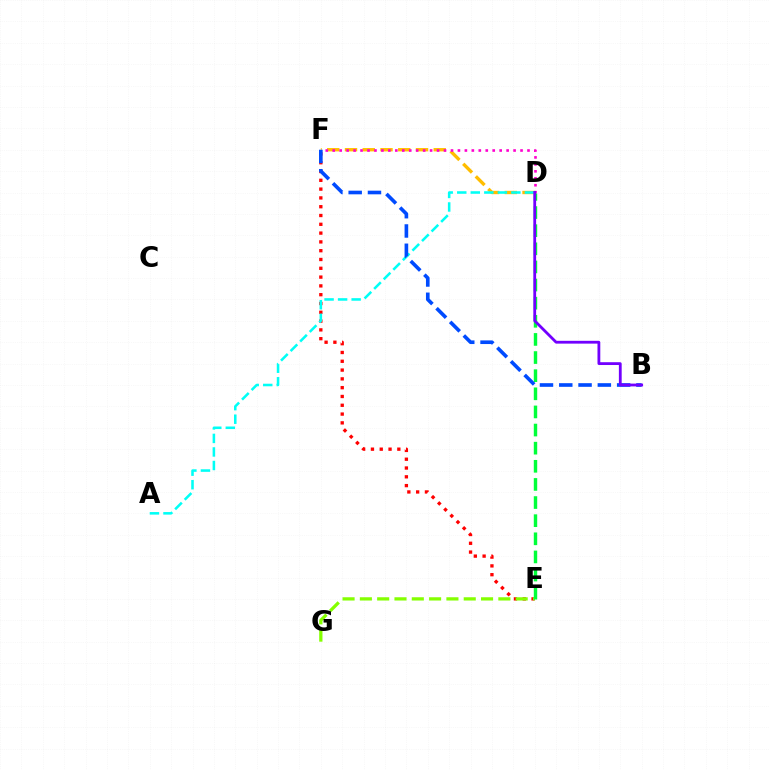{('E', 'F'): [{'color': '#ff0000', 'line_style': 'dotted', 'thickness': 2.39}], ('E', 'G'): [{'color': '#84ff00', 'line_style': 'dashed', 'thickness': 2.35}], ('D', 'F'): [{'color': '#ffbd00', 'line_style': 'dashed', 'thickness': 2.41}, {'color': '#ff00cf', 'line_style': 'dotted', 'thickness': 1.89}], ('A', 'D'): [{'color': '#00fff6', 'line_style': 'dashed', 'thickness': 1.84}], ('D', 'E'): [{'color': '#00ff39', 'line_style': 'dashed', 'thickness': 2.46}], ('B', 'F'): [{'color': '#004bff', 'line_style': 'dashed', 'thickness': 2.62}], ('B', 'D'): [{'color': '#7200ff', 'line_style': 'solid', 'thickness': 2.02}]}